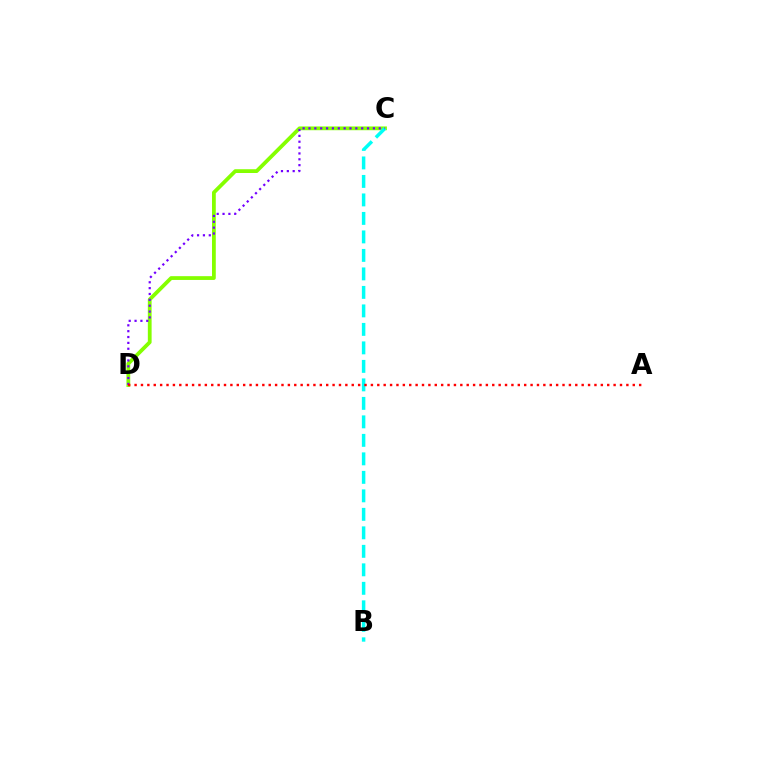{('C', 'D'): [{'color': '#84ff00', 'line_style': 'solid', 'thickness': 2.72}, {'color': '#7200ff', 'line_style': 'dotted', 'thickness': 1.59}], ('B', 'C'): [{'color': '#00fff6', 'line_style': 'dashed', 'thickness': 2.51}], ('A', 'D'): [{'color': '#ff0000', 'line_style': 'dotted', 'thickness': 1.74}]}